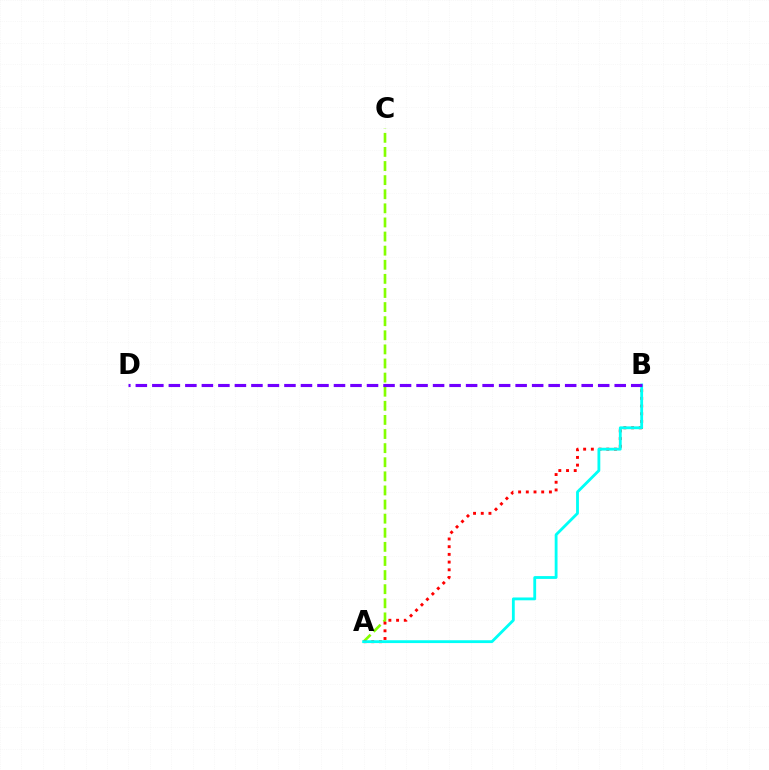{('A', 'C'): [{'color': '#84ff00', 'line_style': 'dashed', 'thickness': 1.92}], ('A', 'B'): [{'color': '#ff0000', 'line_style': 'dotted', 'thickness': 2.09}, {'color': '#00fff6', 'line_style': 'solid', 'thickness': 2.03}], ('B', 'D'): [{'color': '#7200ff', 'line_style': 'dashed', 'thickness': 2.24}]}